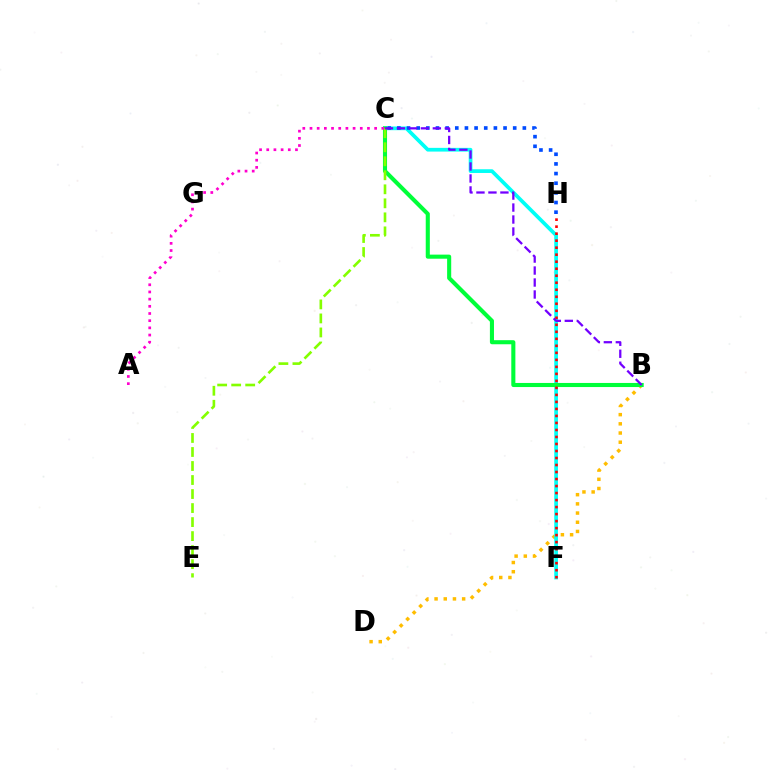{('B', 'D'): [{'color': '#ffbd00', 'line_style': 'dotted', 'thickness': 2.5}], ('C', 'F'): [{'color': '#00fff6', 'line_style': 'solid', 'thickness': 2.68}], ('B', 'C'): [{'color': '#00ff39', 'line_style': 'solid', 'thickness': 2.94}, {'color': '#7200ff', 'line_style': 'dashed', 'thickness': 1.63}], ('C', 'H'): [{'color': '#004bff', 'line_style': 'dotted', 'thickness': 2.62}], ('C', 'E'): [{'color': '#84ff00', 'line_style': 'dashed', 'thickness': 1.9}], ('F', 'H'): [{'color': '#ff0000', 'line_style': 'dotted', 'thickness': 1.9}], ('A', 'C'): [{'color': '#ff00cf', 'line_style': 'dotted', 'thickness': 1.95}]}